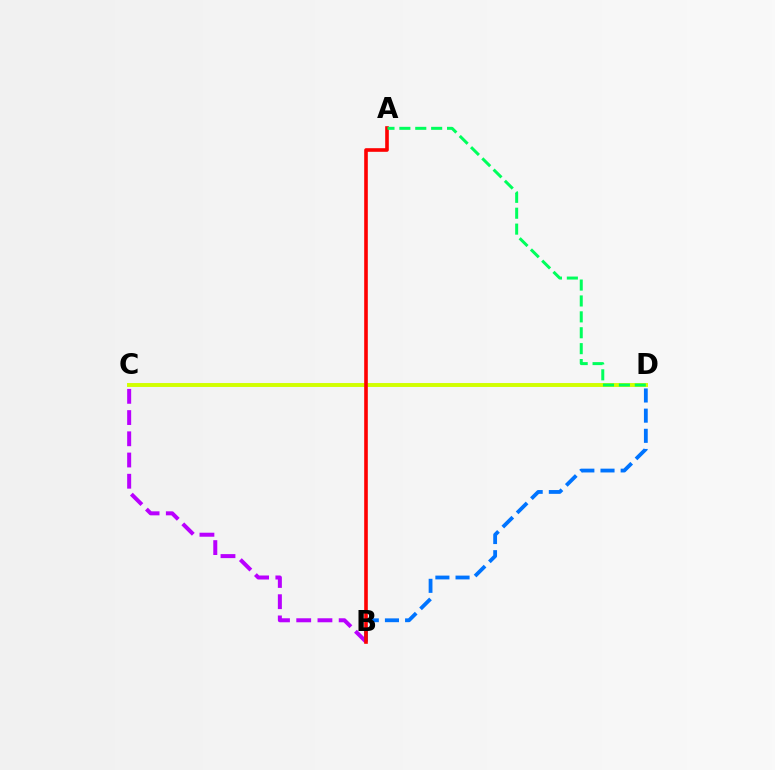{('B', 'C'): [{'color': '#b900ff', 'line_style': 'dashed', 'thickness': 2.88}], ('B', 'D'): [{'color': '#0074ff', 'line_style': 'dashed', 'thickness': 2.74}], ('C', 'D'): [{'color': '#d1ff00', 'line_style': 'solid', 'thickness': 2.82}], ('A', 'B'): [{'color': '#ff0000', 'line_style': 'solid', 'thickness': 2.61}], ('A', 'D'): [{'color': '#00ff5c', 'line_style': 'dashed', 'thickness': 2.16}]}